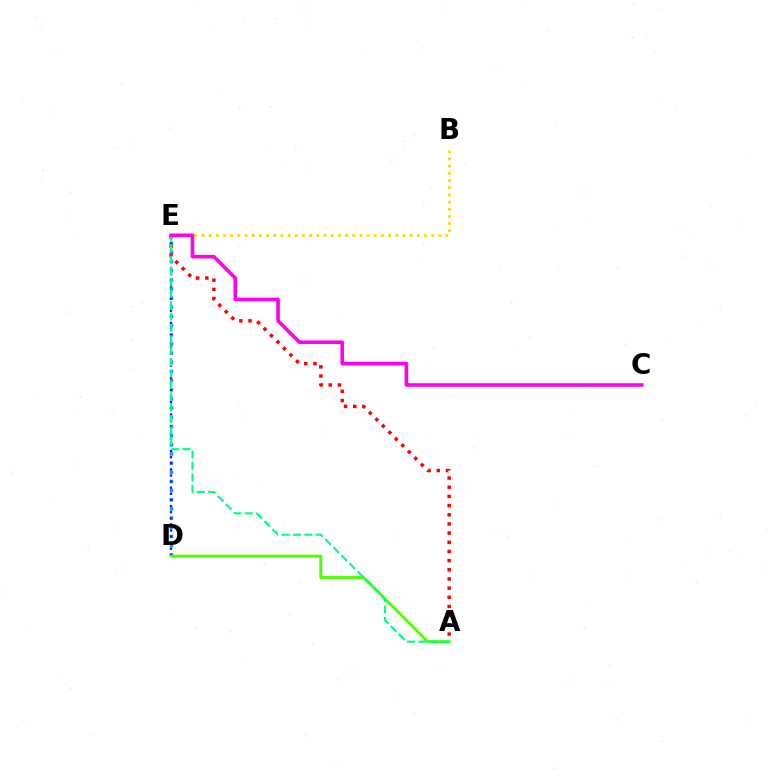{('D', 'E'): [{'color': '#009eff', 'line_style': 'dotted', 'thickness': 2.49}, {'color': '#3700ff', 'line_style': 'dotted', 'thickness': 1.66}], ('A', 'E'): [{'color': '#ff0000', 'line_style': 'dotted', 'thickness': 2.49}, {'color': '#00ff86', 'line_style': 'dashed', 'thickness': 1.55}], ('A', 'D'): [{'color': '#4fff00', 'line_style': 'solid', 'thickness': 2.09}], ('B', 'E'): [{'color': '#ffd500', 'line_style': 'dotted', 'thickness': 1.95}], ('C', 'E'): [{'color': '#ff00ed', 'line_style': 'solid', 'thickness': 2.58}]}